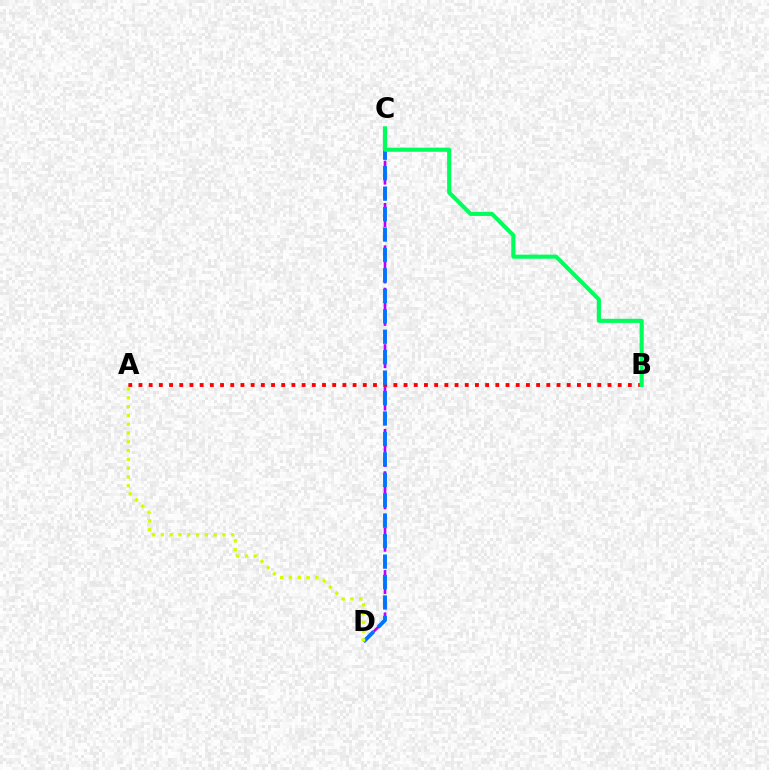{('A', 'B'): [{'color': '#ff0000', 'line_style': 'dotted', 'thickness': 2.77}], ('C', 'D'): [{'color': '#b900ff', 'line_style': 'dashed', 'thickness': 1.92}, {'color': '#0074ff', 'line_style': 'dashed', 'thickness': 2.78}], ('A', 'D'): [{'color': '#d1ff00', 'line_style': 'dotted', 'thickness': 2.39}], ('B', 'C'): [{'color': '#00ff5c', 'line_style': 'solid', 'thickness': 2.96}]}